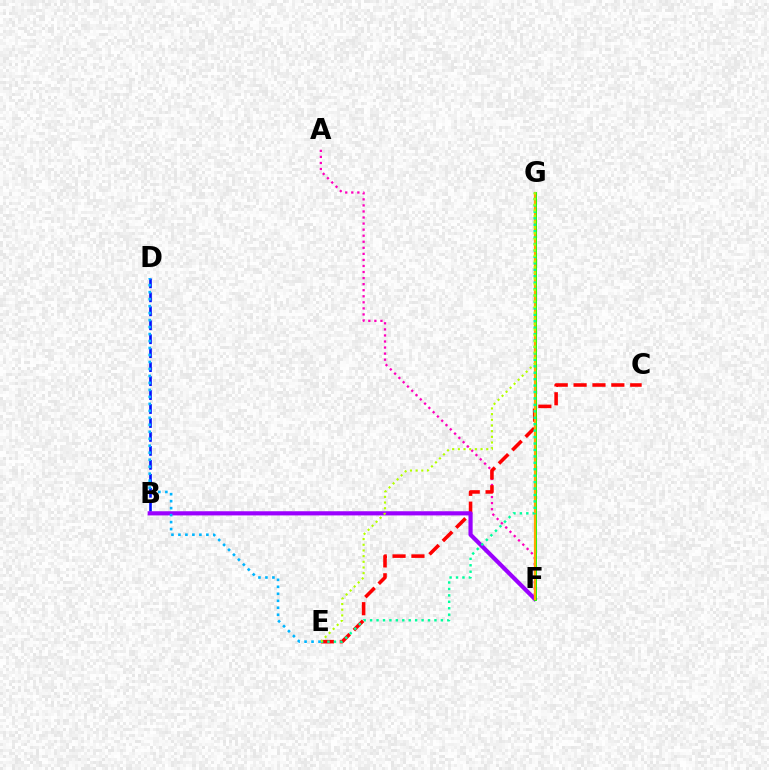{('B', 'D'): [{'color': '#0010ff', 'line_style': 'dashed', 'thickness': 1.9}], ('A', 'F'): [{'color': '#ff00bd', 'line_style': 'dotted', 'thickness': 1.65}], ('C', 'E'): [{'color': '#ff0000', 'line_style': 'dashed', 'thickness': 2.56}], ('B', 'F'): [{'color': '#9b00ff', 'line_style': 'solid', 'thickness': 3.0}], ('F', 'G'): [{'color': '#08ff00', 'line_style': 'solid', 'thickness': 2.05}, {'color': '#ffa500', 'line_style': 'solid', 'thickness': 1.62}], ('E', 'G'): [{'color': '#00ff9d', 'line_style': 'dotted', 'thickness': 1.75}, {'color': '#b3ff00', 'line_style': 'dotted', 'thickness': 1.54}], ('D', 'E'): [{'color': '#00b5ff', 'line_style': 'dotted', 'thickness': 1.9}]}